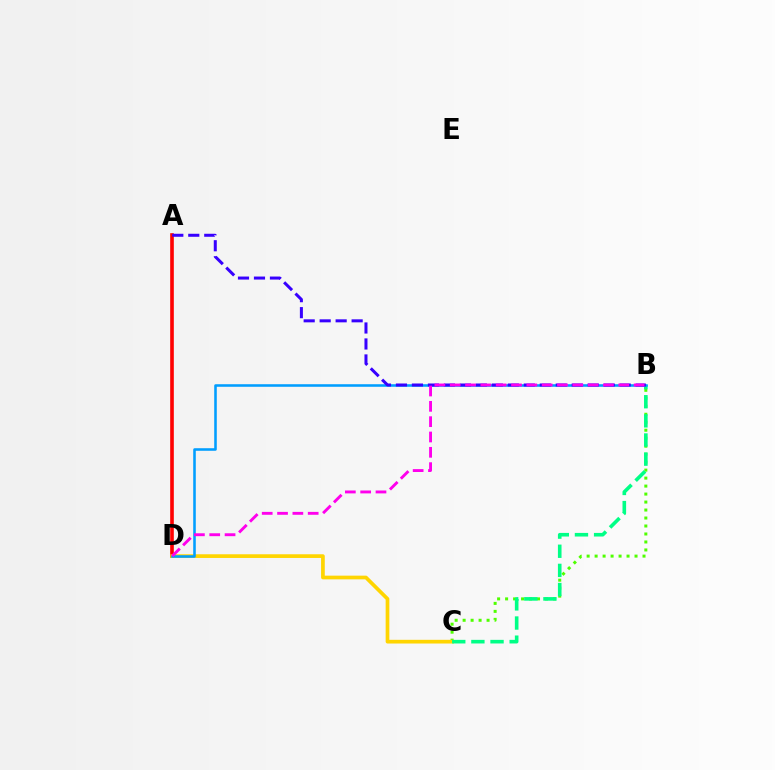{('B', 'C'): [{'color': '#4fff00', 'line_style': 'dotted', 'thickness': 2.17}, {'color': '#00ff86', 'line_style': 'dashed', 'thickness': 2.6}], ('A', 'D'): [{'color': '#ff0000', 'line_style': 'solid', 'thickness': 2.61}], ('C', 'D'): [{'color': '#ffd500', 'line_style': 'solid', 'thickness': 2.67}], ('B', 'D'): [{'color': '#009eff', 'line_style': 'solid', 'thickness': 1.84}, {'color': '#ff00ed', 'line_style': 'dashed', 'thickness': 2.08}], ('A', 'B'): [{'color': '#3700ff', 'line_style': 'dashed', 'thickness': 2.17}]}